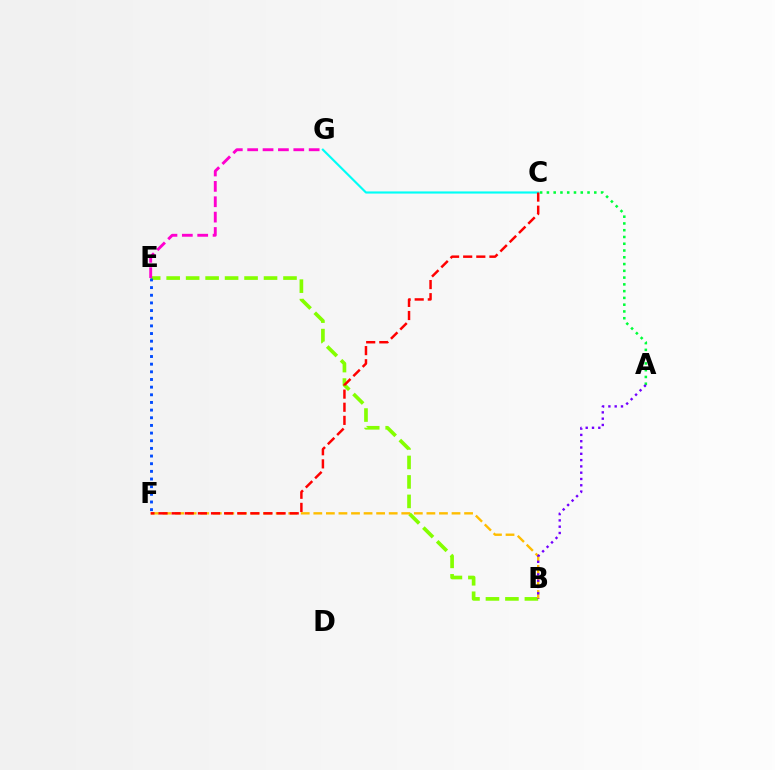{('B', 'E'): [{'color': '#84ff00', 'line_style': 'dashed', 'thickness': 2.65}], ('E', 'G'): [{'color': '#ff00cf', 'line_style': 'dashed', 'thickness': 2.09}], ('B', 'F'): [{'color': '#ffbd00', 'line_style': 'dashed', 'thickness': 1.71}], ('C', 'G'): [{'color': '#00fff6', 'line_style': 'solid', 'thickness': 1.55}], ('E', 'F'): [{'color': '#004bff', 'line_style': 'dotted', 'thickness': 2.08}], ('A', 'C'): [{'color': '#00ff39', 'line_style': 'dotted', 'thickness': 1.84}], ('C', 'F'): [{'color': '#ff0000', 'line_style': 'dashed', 'thickness': 1.78}], ('A', 'B'): [{'color': '#7200ff', 'line_style': 'dotted', 'thickness': 1.71}]}